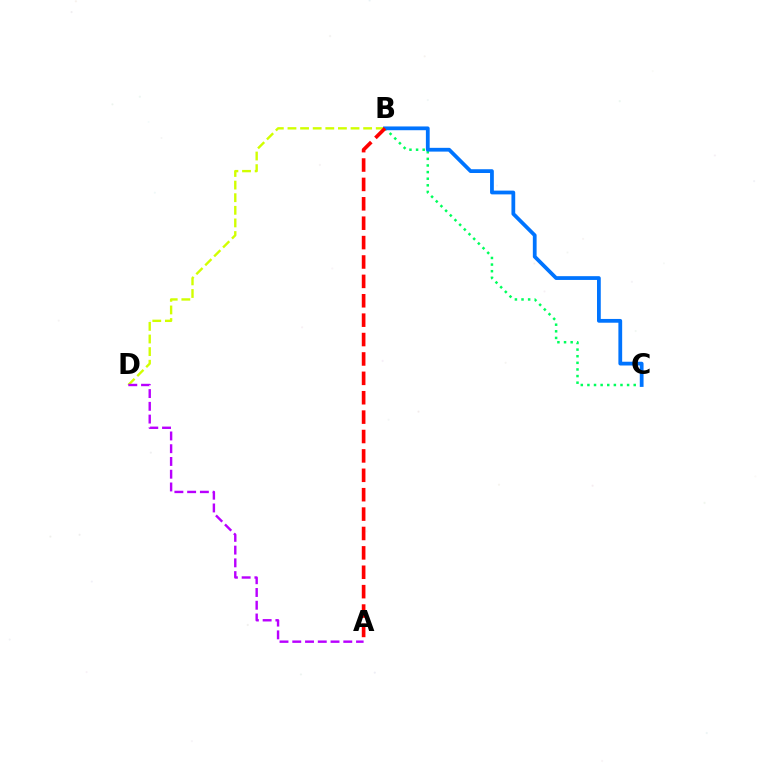{('B', 'C'): [{'color': '#00ff5c', 'line_style': 'dotted', 'thickness': 1.8}, {'color': '#0074ff', 'line_style': 'solid', 'thickness': 2.72}], ('B', 'D'): [{'color': '#d1ff00', 'line_style': 'dashed', 'thickness': 1.71}], ('A', 'B'): [{'color': '#ff0000', 'line_style': 'dashed', 'thickness': 2.63}], ('A', 'D'): [{'color': '#b900ff', 'line_style': 'dashed', 'thickness': 1.73}]}